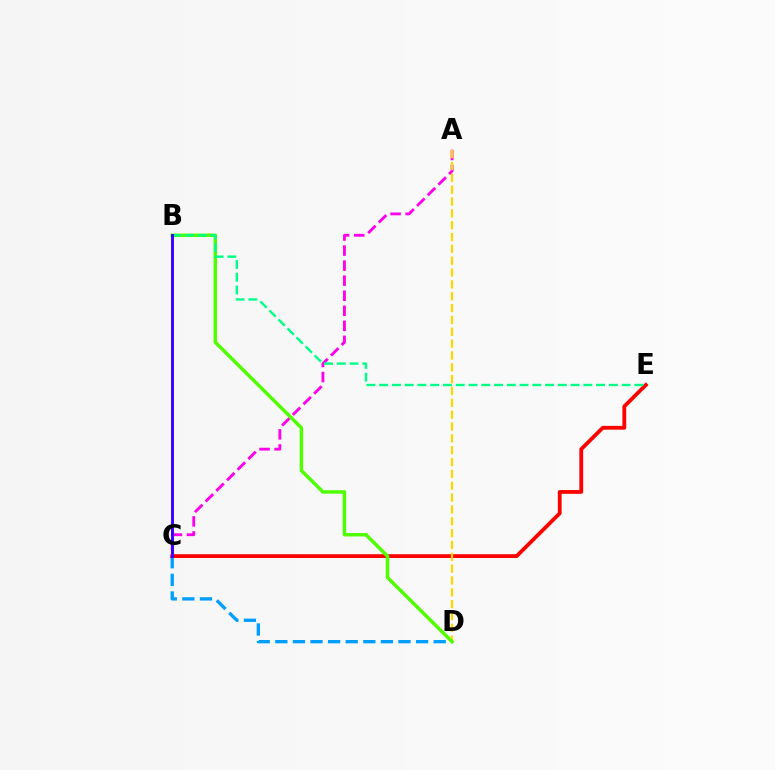{('C', 'D'): [{'color': '#009eff', 'line_style': 'dashed', 'thickness': 2.39}], ('C', 'E'): [{'color': '#ff0000', 'line_style': 'solid', 'thickness': 2.74}], ('A', 'C'): [{'color': '#ff00ed', 'line_style': 'dashed', 'thickness': 2.04}], ('A', 'D'): [{'color': '#ffd500', 'line_style': 'dashed', 'thickness': 1.61}], ('B', 'D'): [{'color': '#4fff00', 'line_style': 'solid', 'thickness': 2.49}], ('B', 'E'): [{'color': '#00ff86', 'line_style': 'dashed', 'thickness': 1.73}], ('B', 'C'): [{'color': '#3700ff', 'line_style': 'solid', 'thickness': 2.1}]}